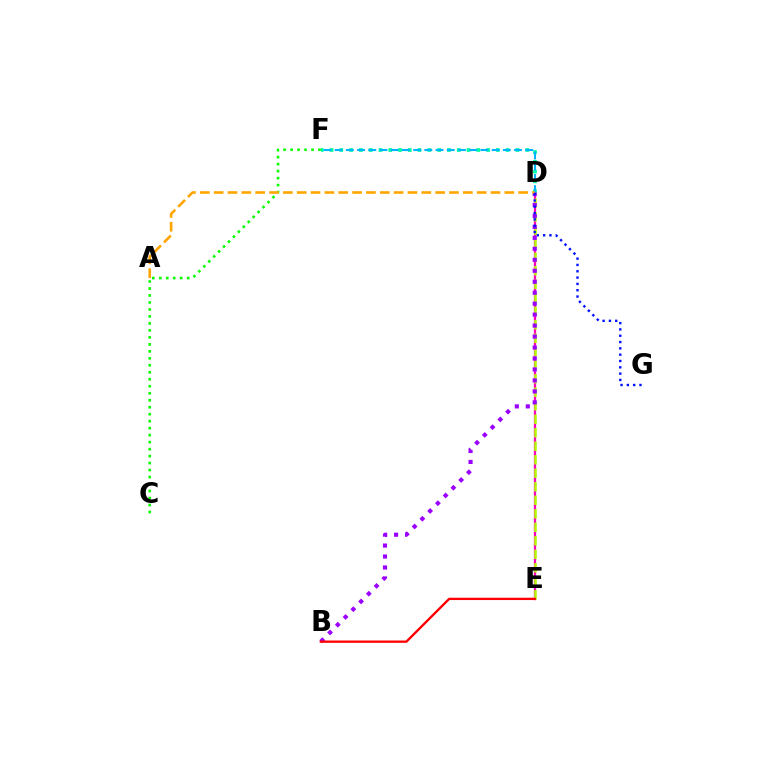{('D', 'F'): [{'color': '#00ff9d', 'line_style': 'dotted', 'thickness': 2.66}, {'color': '#00b5ff', 'line_style': 'dashed', 'thickness': 1.52}], ('C', 'F'): [{'color': '#08ff00', 'line_style': 'dotted', 'thickness': 1.9}], ('D', 'E'): [{'color': '#ff00bd', 'line_style': 'solid', 'thickness': 1.63}, {'color': '#b3ff00', 'line_style': 'dashed', 'thickness': 1.83}], ('B', 'D'): [{'color': '#9b00ff', 'line_style': 'dotted', 'thickness': 2.98}], ('A', 'D'): [{'color': '#ffa500', 'line_style': 'dashed', 'thickness': 1.88}], ('D', 'G'): [{'color': '#0010ff', 'line_style': 'dotted', 'thickness': 1.72}], ('B', 'E'): [{'color': '#ff0000', 'line_style': 'solid', 'thickness': 1.67}]}